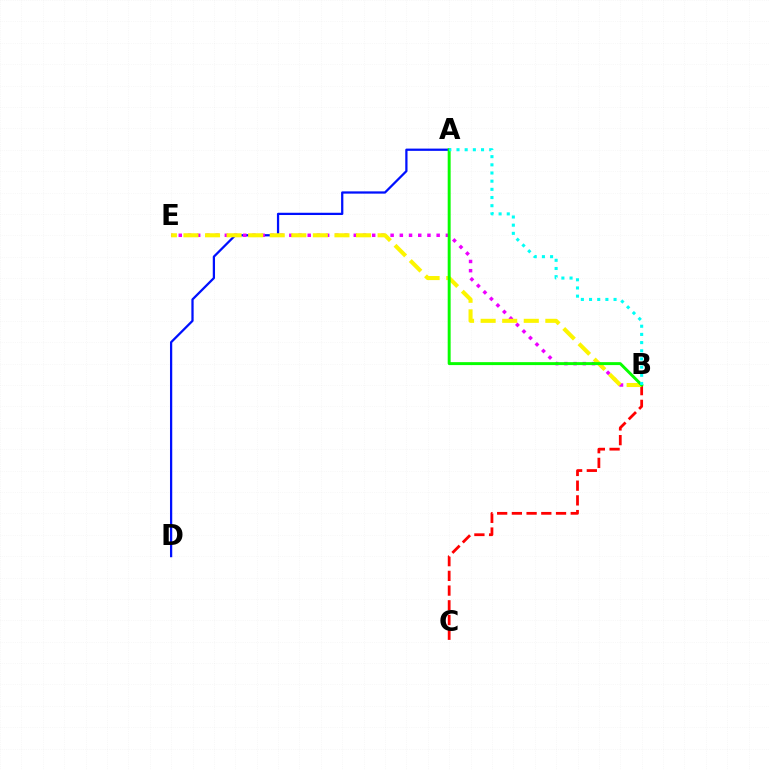{('A', 'D'): [{'color': '#0010ff', 'line_style': 'solid', 'thickness': 1.63}], ('B', 'C'): [{'color': '#ff0000', 'line_style': 'dashed', 'thickness': 2.0}], ('B', 'E'): [{'color': '#ee00ff', 'line_style': 'dotted', 'thickness': 2.5}, {'color': '#fcf500', 'line_style': 'dashed', 'thickness': 2.93}], ('A', 'B'): [{'color': '#08ff00', 'line_style': 'solid', 'thickness': 2.12}, {'color': '#00fff6', 'line_style': 'dotted', 'thickness': 2.22}]}